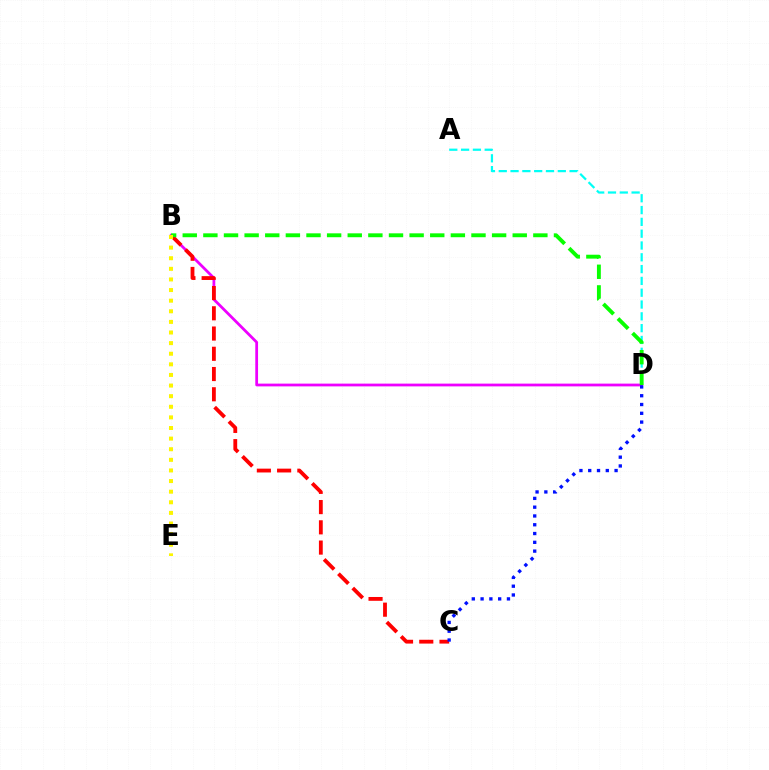{('B', 'D'): [{'color': '#ee00ff', 'line_style': 'solid', 'thickness': 1.99}, {'color': '#08ff00', 'line_style': 'dashed', 'thickness': 2.8}], ('B', 'C'): [{'color': '#ff0000', 'line_style': 'dashed', 'thickness': 2.75}], ('C', 'D'): [{'color': '#0010ff', 'line_style': 'dotted', 'thickness': 2.39}], ('A', 'D'): [{'color': '#00fff6', 'line_style': 'dashed', 'thickness': 1.6}], ('B', 'E'): [{'color': '#fcf500', 'line_style': 'dotted', 'thickness': 2.88}]}